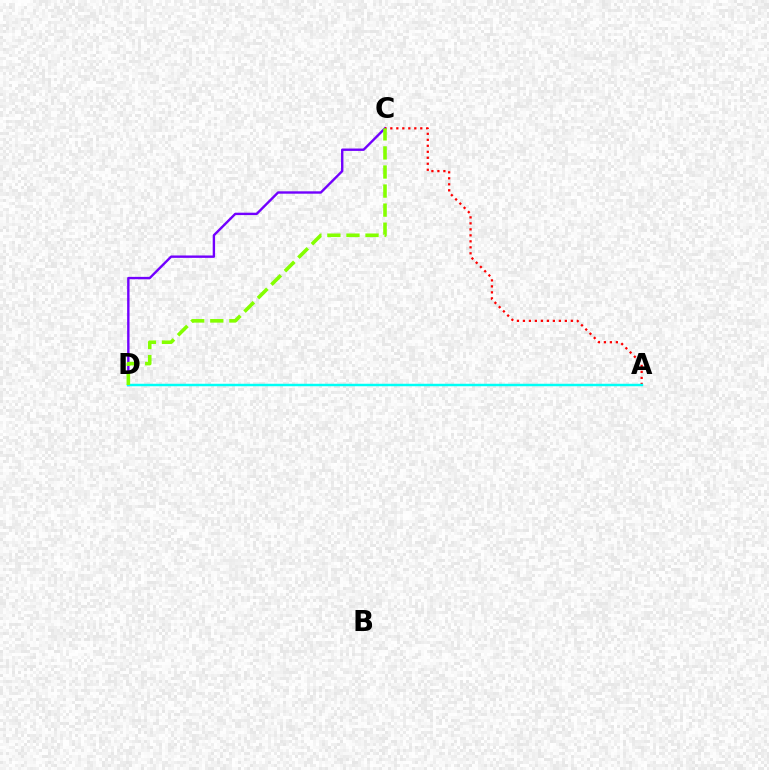{('C', 'D'): [{'color': '#7200ff', 'line_style': 'solid', 'thickness': 1.72}, {'color': '#84ff00', 'line_style': 'dashed', 'thickness': 2.59}], ('A', 'C'): [{'color': '#ff0000', 'line_style': 'dotted', 'thickness': 1.63}], ('A', 'D'): [{'color': '#00fff6', 'line_style': 'solid', 'thickness': 1.78}]}